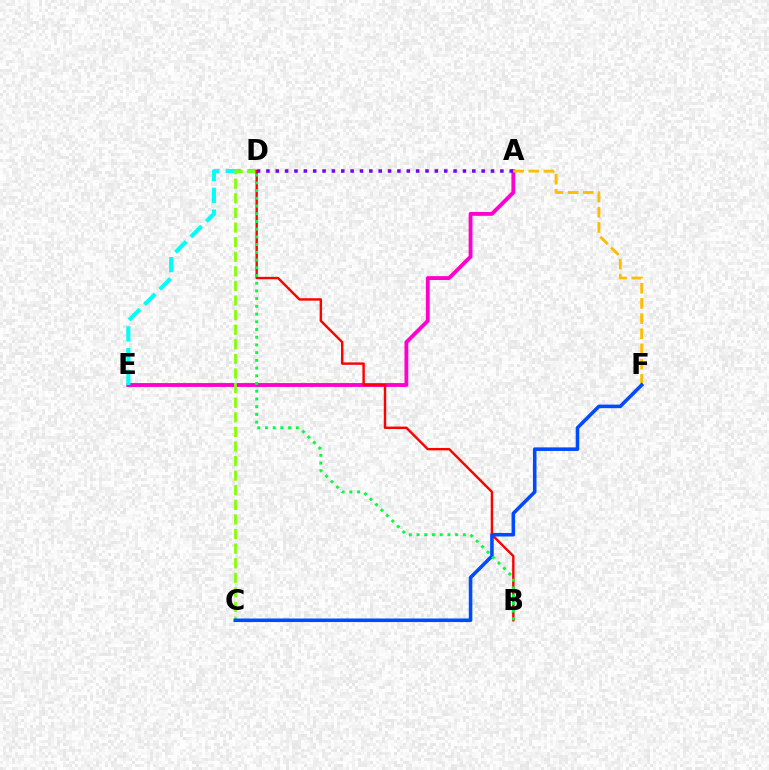{('A', 'E'): [{'color': '#ff00cf', 'line_style': 'solid', 'thickness': 2.77}], ('D', 'E'): [{'color': '#00fff6', 'line_style': 'dashed', 'thickness': 2.96}], ('C', 'D'): [{'color': '#84ff00', 'line_style': 'dashed', 'thickness': 1.98}], ('A', 'F'): [{'color': '#ffbd00', 'line_style': 'dashed', 'thickness': 2.06}], ('B', 'D'): [{'color': '#ff0000', 'line_style': 'solid', 'thickness': 1.74}, {'color': '#00ff39', 'line_style': 'dotted', 'thickness': 2.1}], ('C', 'F'): [{'color': '#004bff', 'line_style': 'solid', 'thickness': 2.57}], ('A', 'D'): [{'color': '#7200ff', 'line_style': 'dotted', 'thickness': 2.54}]}